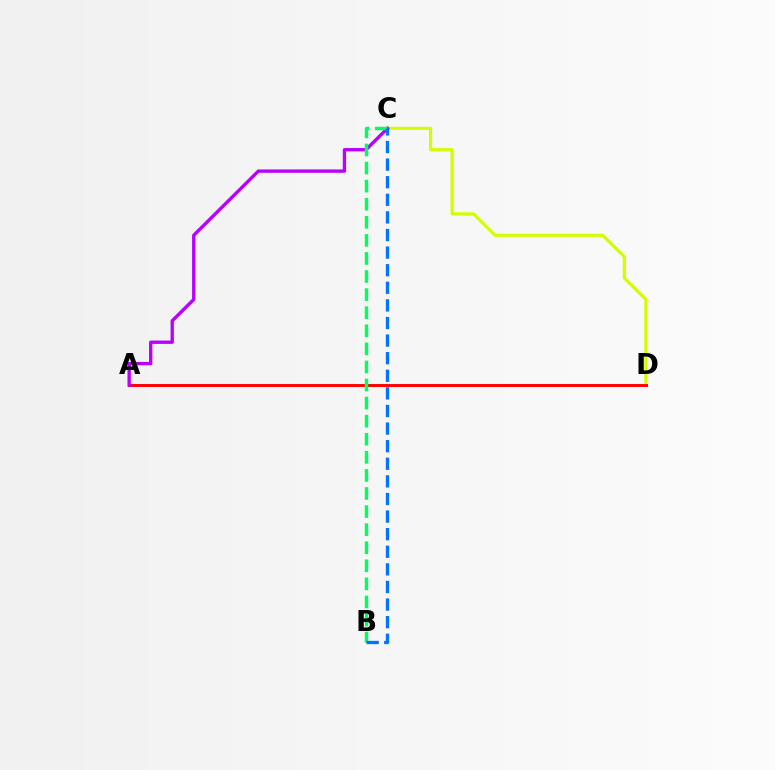{('C', 'D'): [{'color': '#d1ff00', 'line_style': 'solid', 'thickness': 2.27}], ('A', 'D'): [{'color': '#ff0000', 'line_style': 'solid', 'thickness': 2.11}], ('A', 'C'): [{'color': '#b900ff', 'line_style': 'solid', 'thickness': 2.41}], ('B', 'C'): [{'color': '#00ff5c', 'line_style': 'dashed', 'thickness': 2.46}, {'color': '#0074ff', 'line_style': 'dashed', 'thickness': 2.39}]}